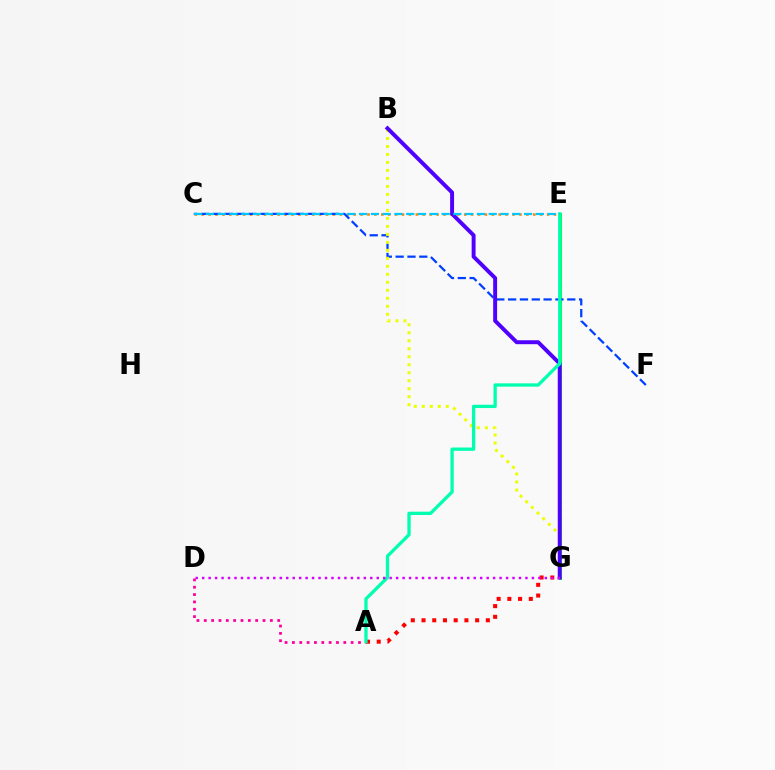{('E', 'G'): [{'color': '#66ff00', 'line_style': 'dotted', 'thickness': 2.26}, {'color': '#00ff27', 'line_style': 'solid', 'thickness': 2.16}], ('C', 'E'): [{'color': '#ff8800', 'line_style': 'dotted', 'thickness': 1.88}, {'color': '#00c7ff', 'line_style': 'dashed', 'thickness': 1.6}], ('C', 'F'): [{'color': '#003fff', 'line_style': 'dashed', 'thickness': 1.61}], ('B', 'G'): [{'color': '#eeff00', 'line_style': 'dotted', 'thickness': 2.17}, {'color': '#4f00ff', 'line_style': 'solid', 'thickness': 2.83}], ('A', 'D'): [{'color': '#ff00a0', 'line_style': 'dotted', 'thickness': 1.99}], ('A', 'G'): [{'color': '#ff0000', 'line_style': 'dotted', 'thickness': 2.91}], ('A', 'E'): [{'color': '#00ffaf', 'line_style': 'solid', 'thickness': 2.37}], ('D', 'G'): [{'color': '#d600ff', 'line_style': 'dotted', 'thickness': 1.76}]}